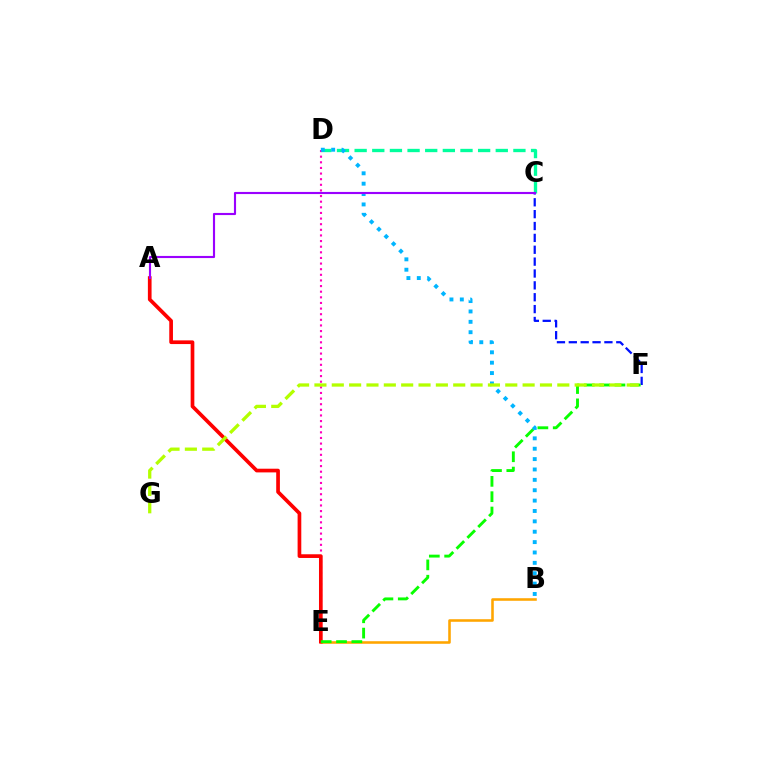{('B', 'E'): [{'color': '#ffa500', 'line_style': 'solid', 'thickness': 1.85}], ('C', 'D'): [{'color': '#00ff9d', 'line_style': 'dashed', 'thickness': 2.4}], ('D', 'E'): [{'color': '#ff00bd', 'line_style': 'dotted', 'thickness': 1.53}], ('C', 'F'): [{'color': '#0010ff', 'line_style': 'dashed', 'thickness': 1.61}], ('A', 'E'): [{'color': '#ff0000', 'line_style': 'solid', 'thickness': 2.66}], ('E', 'F'): [{'color': '#08ff00', 'line_style': 'dashed', 'thickness': 2.08}], ('B', 'D'): [{'color': '#00b5ff', 'line_style': 'dotted', 'thickness': 2.82}], ('F', 'G'): [{'color': '#b3ff00', 'line_style': 'dashed', 'thickness': 2.36}], ('A', 'C'): [{'color': '#9b00ff', 'line_style': 'solid', 'thickness': 1.54}]}